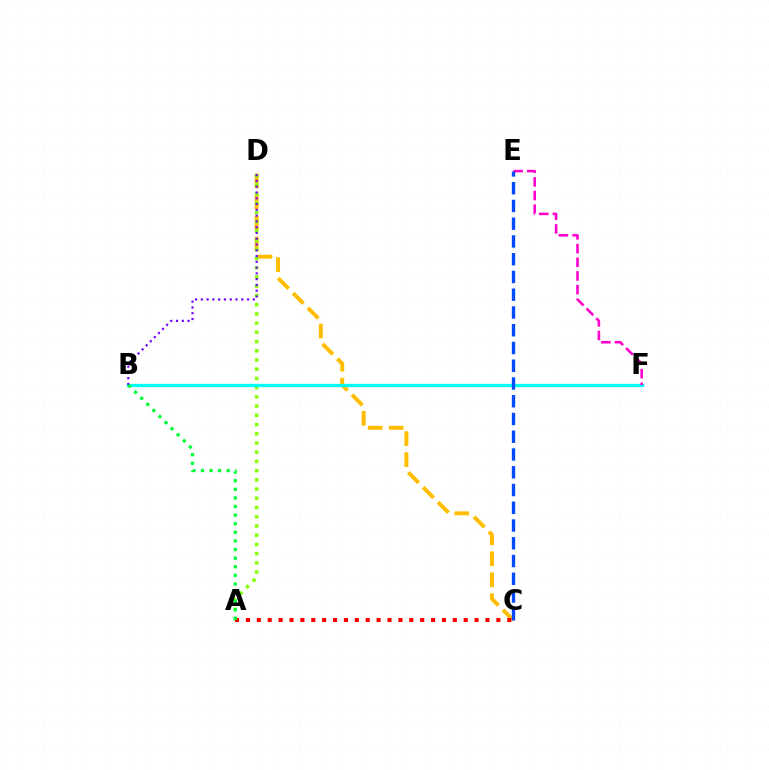{('C', 'D'): [{'color': '#ffbd00', 'line_style': 'dashed', 'thickness': 2.85}], ('A', 'D'): [{'color': '#84ff00', 'line_style': 'dotted', 'thickness': 2.51}], ('A', 'C'): [{'color': '#ff0000', 'line_style': 'dotted', 'thickness': 2.96}], ('B', 'F'): [{'color': '#00fff6', 'line_style': 'solid', 'thickness': 2.37}], ('E', 'F'): [{'color': '#ff00cf', 'line_style': 'dashed', 'thickness': 1.86}], ('B', 'D'): [{'color': '#7200ff', 'line_style': 'dotted', 'thickness': 1.57}], ('C', 'E'): [{'color': '#004bff', 'line_style': 'dashed', 'thickness': 2.41}], ('A', 'B'): [{'color': '#00ff39', 'line_style': 'dotted', 'thickness': 2.34}]}